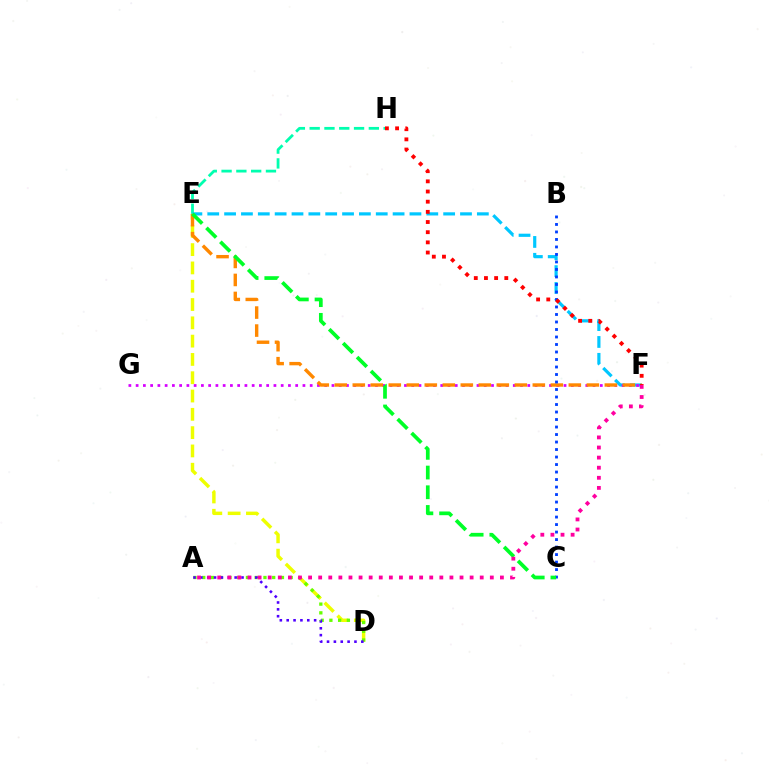{('D', 'E'): [{'color': '#eeff00', 'line_style': 'dashed', 'thickness': 2.49}], ('E', 'H'): [{'color': '#00ffaf', 'line_style': 'dashed', 'thickness': 2.01}], ('E', 'F'): [{'color': '#00c7ff', 'line_style': 'dashed', 'thickness': 2.29}, {'color': '#ff8800', 'line_style': 'dashed', 'thickness': 2.45}], ('F', 'G'): [{'color': '#d600ff', 'line_style': 'dotted', 'thickness': 1.97}], ('A', 'D'): [{'color': '#66ff00', 'line_style': 'dotted', 'thickness': 2.38}, {'color': '#4f00ff', 'line_style': 'dotted', 'thickness': 1.86}], ('B', 'C'): [{'color': '#003fff', 'line_style': 'dotted', 'thickness': 2.04}], ('F', 'H'): [{'color': '#ff0000', 'line_style': 'dotted', 'thickness': 2.76}], ('C', 'E'): [{'color': '#00ff27', 'line_style': 'dashed', 'thickness': 2.68}], ('A', 'F'): [{'color': '#ff00a0', 'line_style': 'dotted', 'thickness': 2.74}]}